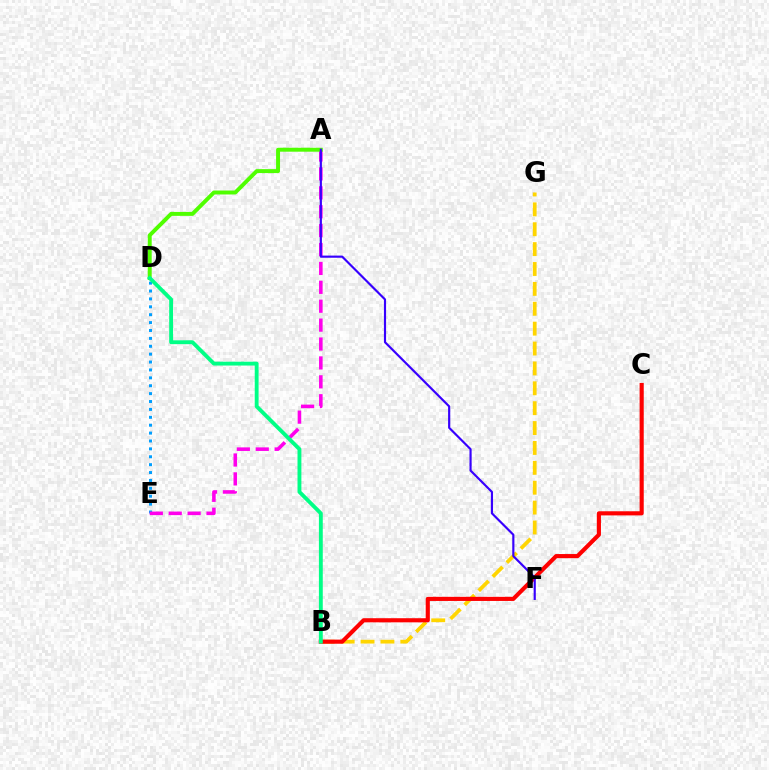{('D', 'E'): [{'color': '#009eff', 'line_style': 'dotted', 'thickness': 2.14}], ('A', 'E'): [{'color': '#ff00ed', 'line_style': 'dashed', 'thickness': 2.57}], ('A', 'D'): [{'color': '#4fff00', 'line_style': 'solid', 'thickness': 2.84}], ('B', 'G'): [{'color': '#ffd500', 'line_style': 'dashed', 'thickness': 2.7}], ('B', 'C'): [{'color': '#ff0000', 'line_style': 'solid', 'thickness': 2.97}], ('A', 'F'): [{'color': '#3700ff', 'line_style': 'solid', 'thickness': 1.55}], ('B', 'D'): [{'color': '#00ff86', 'line_style': 'solid', 'thickness': 2.78}]}